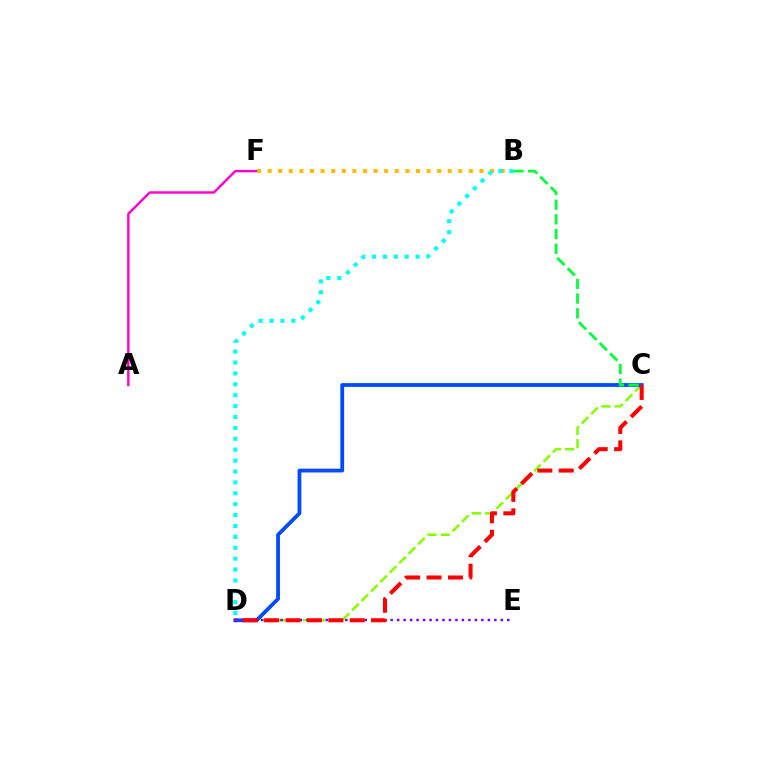{('A', 'F'): [{'color': '#ff00cf', 'line_style': 'solid', 'thickness': 1.74}], ('C', 'D'): [{'color': '#84ff00', 'line_style': 'dashed', 'thickness': 1.81}, {'color': '#004bff', 'line_style': 'solid', 'thickness': 2.72}, {'color': '#ff0000', 'line_style': 'dashed', 'thickness': 2.91}], ('D', 'E'): [{'color': '#7200ff', 'line_style': 'dotted', 'thickness': 1.76}], ('B', 'F'): [{'color': '#ffbd00', 'line_style': 'dotted', 'thickness': 2.88}], ('B', 'D'): [{'color': '#00fff6', 'line_style': 'dotted', 'thickness': 2.96}], ('B', 'C'): [{'color': '#00ff39', 'line_style': 'dashed', 'thickness': 1.99}]}